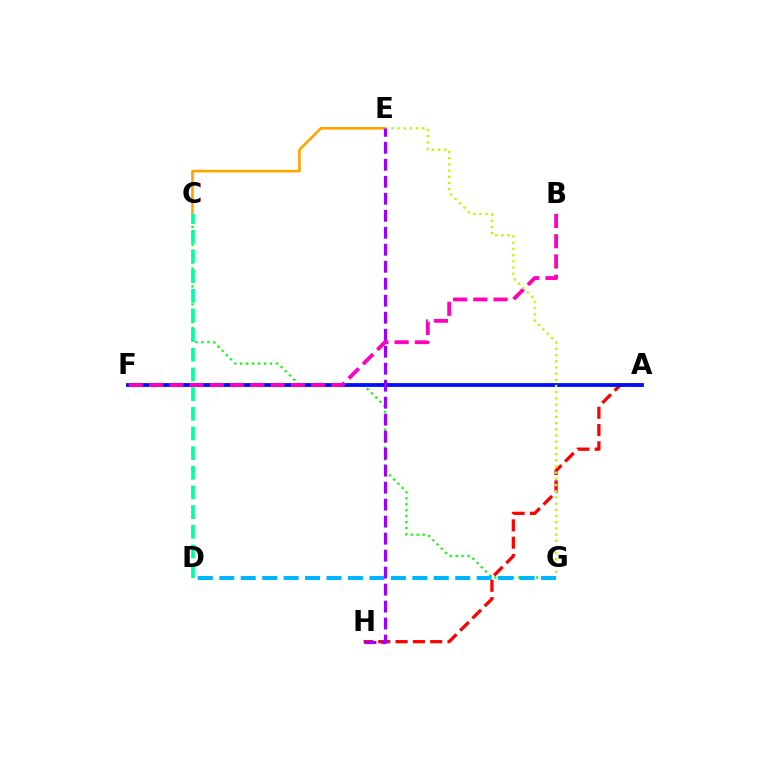{('C', 'G'): [{'color': '#08ff00', 'line_style': 'dotted', 'thickness': 1.62}], ('A', 'H'): [{'color': '#ff0000', 'line_style': 'dashed', 'thickness': 2.35}], ('C', 'E'): [{'color': '#ffa500', 'line_style': 'solid', 'thickness': 1.92}], ('C', 'D'): [{'color': '#00ff9d', 'line_style': 'dashed', 'thickness': 2.67}], ('A', 'F'): [{'color': '#0010ff', 'line_style': 'solid', 'thickness': 2.76}], ('B', 'F'): [{'color': '#ff00bd', 'line_style': 'dashed', 'thickness': 2.75}], ('E', 'G'): [{'color': '#b3ff00', 'line_style': 'dotted', 'thickness': 1.68}], ('D', 'G'): [{'color': '#00b5ff', 'line_style': 'dashed', 'thickness': 2.91}], ('E', 'H'): [{'color': '#9b00ff', 'line_style': 'dashed', 'thickness': 2.31}]}